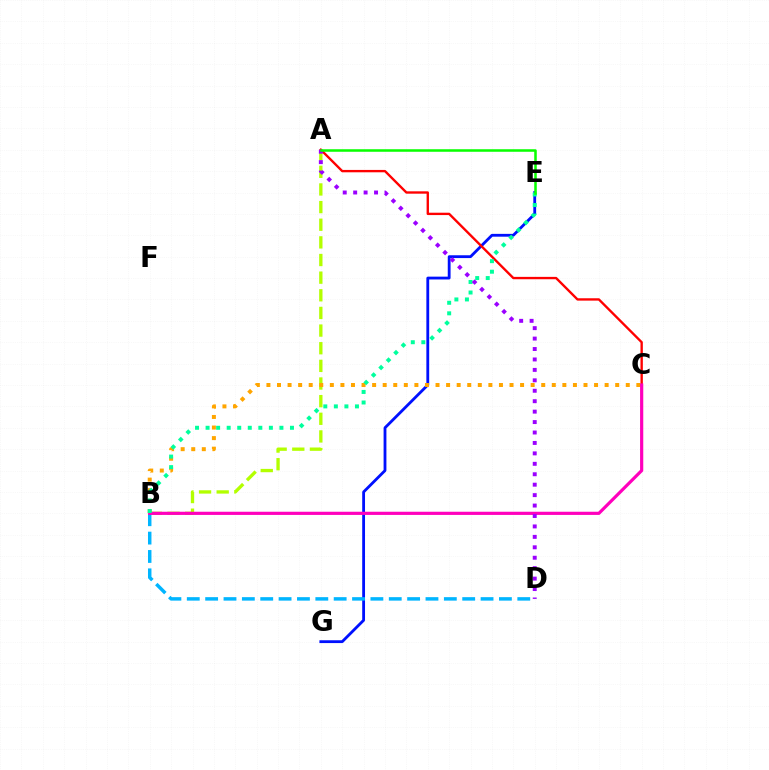{('E', 'G'): [{'color': '#0010ff', 'line_style': 'solid', 'thickness': 2.03}], ('A', 'B'): [{'color': '#b3ff00', 'line_style': 'dashed', 'thickness': 2.4}], ('B', 'D'): [{'color': '#00b5ff', 'line_style': 'dashed', 'thickness': 2.49}], ('A', 'C'): [{'color': '#ff0000', 'line_style': 'solid', 'thickness': 1.7}], ('B', 'C'): [{'color': '#ffa500', 'line_style': 'dotted', 'thickness': 2.87}, {'color': '#ff00bd', 'line_style': 'solid', 'thickness': 2.29}], ('B', 'E'): [{'color': '#00ff9d', 'line_style': 'dotted', 'thickness': 2.87}], ('A', 'D'): [{'color': '#9b00ff', 'line_style': 'dotted', 'thickness': 2.84}], ('A', 'E'): [{'color': '#08ff00', 'line_style': 'solid', 'thickness': 1.82}]}